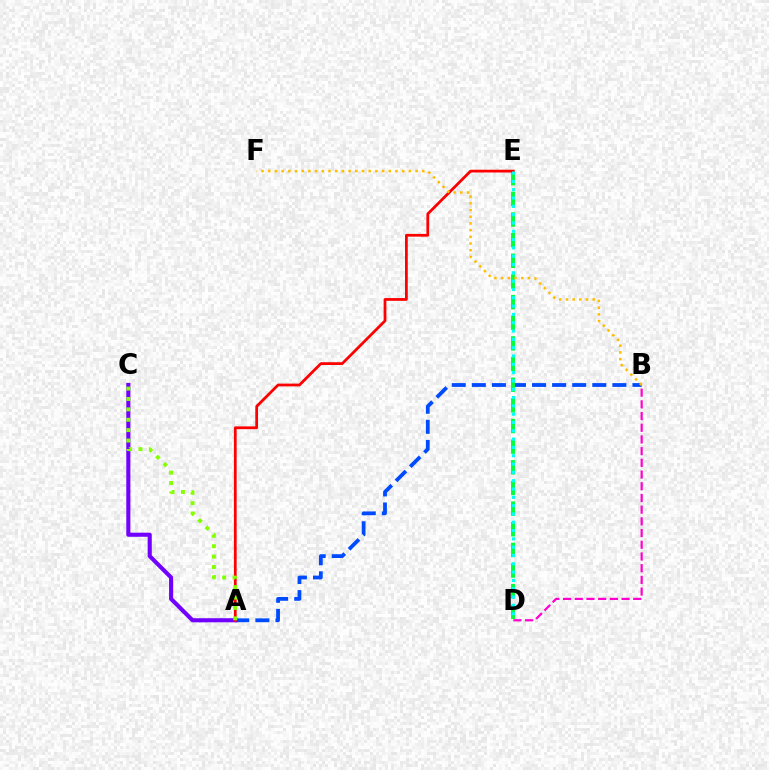{('A', 'B'): [{'color': '#004bff', 'line_style': 'dashed', 'thickness': 2.73}], ('D', 'E'): [{'color': '#00ff39', 'line_style': 'dashed', 'thickness': 2.81}, {'color': '#00fff6', 'line_style': 'dotted', 'thickness': 2.26}], ('A', 'C'): [{'color': '#7200ff', 'line_style': 'solid', 'thickness': 2.95}, {'color': '#84ff00', 'line_style': 'dotted', 'thickness': 2.82}], ('A', 'E'): [{'color': '#ff0000', 'line_style': 'solid', 'thickness': 1.99}], ('B', 'D'): [{'color': '#ff00cf', 'line_style': 'dashed', 'thickness': 1.59}], ('B', 'F'): [{'color': '#ffbd00', 'line_style': 'dotted', 'thickness': 1.82}]}